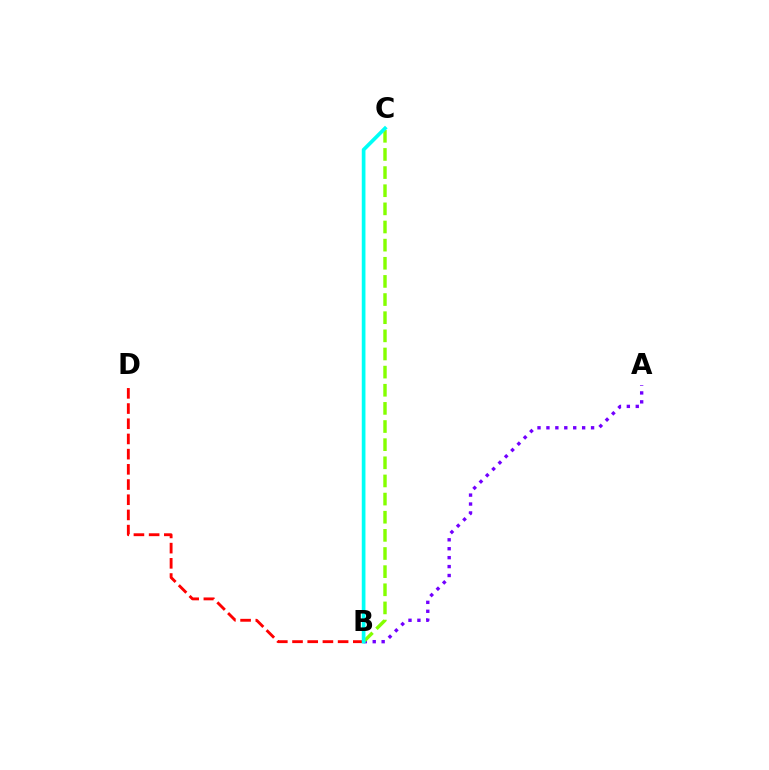{('B', 'D'): [{'color': '#ff0000', 'line_style': 'dashed', 'thickness': 2.06}], ('A', 'B'): [{'color': '#7200ff', 'line_style': 'dotted', 'thickness': 2.43}], ('B', 'C'): [{'color': '#84ff00', 'line_style': 'dashed', 'thickness': 2.46}, {'color': '#00fff6', 'line_style': 'solid', 'thickness': 2.65}]}